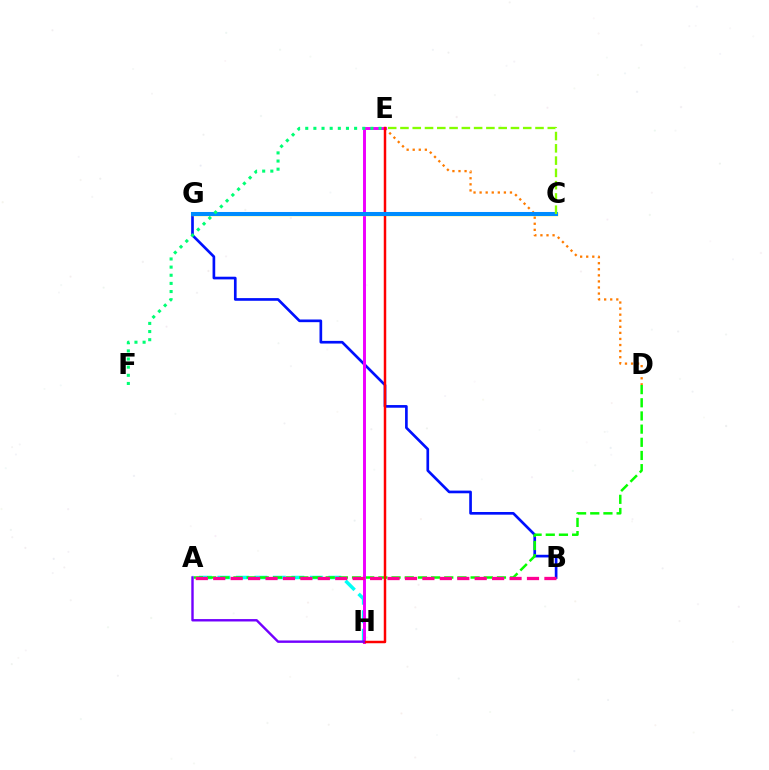{('B', 'G'): [{'color': '#0010ff', 'line_style': 'solid', 'thickness': 1.92}], ('D', 'E'): [{'color': '#ff7c00', 'line_style': 'dotted', 'thickness': 1.65}], ('A', 'H'): [{'color': '#00fff6', 'line_style': 'dashed', 'thickness': 2.51}, {'color': '#7200ff', 'line_style': 'solid', 'thickness': 1.73}], ('A', 'D'): [{'color': '#08ff00', 'line_style': 'dashed', 'thickness': 1.79}], ('E', 'H'): [{'color': '#ee00ff', 'line_style': 'solid', 'thickness': 2.12}, {'color': '#ff0000', 'line_style': 'solid', 'thickness': 1.78}], ('C', 'G'): [{'color': '#fcf500', 'line_style': 'solid', 'thickness': 2.45}, {'color': '#008cff', 'line_style': 'solid', 'thickness': 2.91}], ('A', 'B'): [{'color': '#ff0094', 'line_style': 'dashed', 'thickness': 2.37}], ('C', 'E'): [{'color': '#84ff00', 'line_style': 'dashed', 'thickness': 1.67}], ('E', 'F'): [{'color': '#00ff74', 'line_style': 'dotted', 'thickness': 2.21}]}